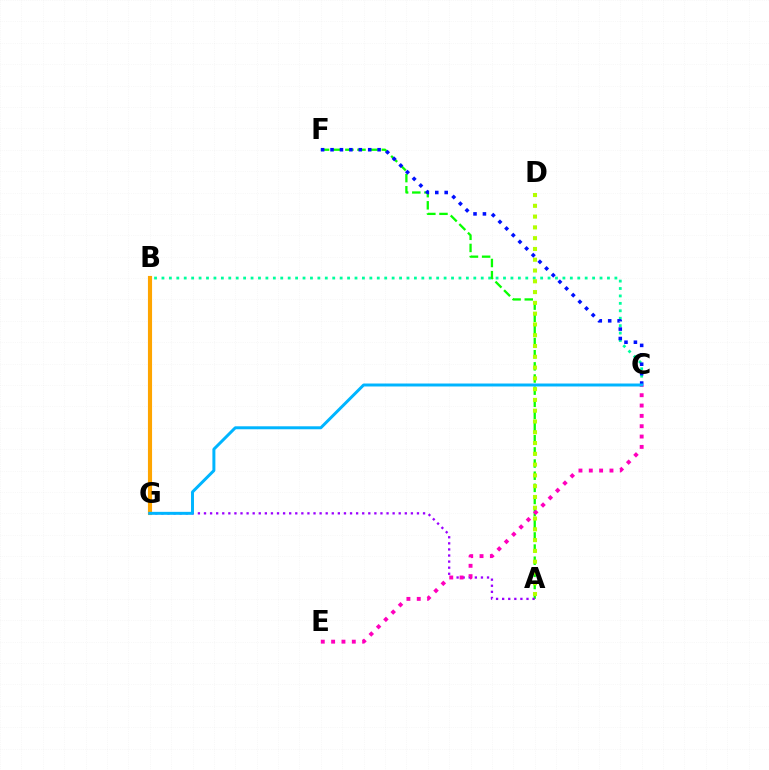{('B', 'C'): [{'color': '#00ff9d', 'line_style': 'dotted', 'thickness': 2.02}], ('B', 'G'): [{'color': '#ff0000', 'line_style': 'solid', 'thickness': 1.58}, {'color': '#ffa500', 'line_style': 'solid', 'thickness': 2.98}], ('A', 'F'): [{'color': '#08ff00', 'line_style': 'dashed', 'thickness': 1.65}], ('A', 'G'): [{'color': '#9b00ff', 'line_style': 'dotted', 'thickness': 1.65}], ('C', 'E'): [{'color': '#ff00bd', 'line_style': 'dotted', 'thickness': 2.81}], ('A', 'D'): [{'color': '#b3ff00', 'line_style': 'dotted', 'thickness': 2.93}], ('C', 'F'): [{'color': '#0010ff', 'line_style': 'dotted', 'thickness': 2.56}], ('C', 'G'): [{'color': '#00b5ff', 'line_style': 'solid', 'thickness': 2.14}]}